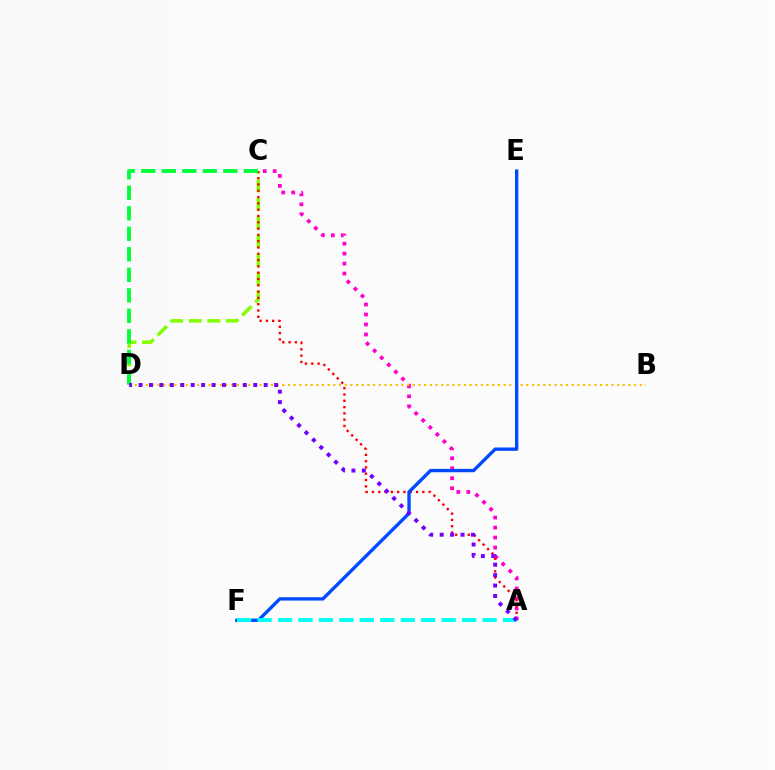{('C', 'D'): [{'color': '#84ff00', 'line_style': 'dashed', 'thickness': 2.52}, {'color': '#00ff39', 'line_style': 'dashed', 'thickness': 2.79}], ('A', 'C'): [{'color': '#ff00cf', 'line_style': 'dotted', 'thickness': 2.71}, {'color': '#ff0000', 'line_style': 'dotted', 'thickness': 1.71}], ('B', 'D'): [{'color': '#ffbd00', 'line_style': 'dotted', 'thickness': 1.54}], ('E', 'F'): [{'color': '#004bff', 'line_style': 'solid', 'thickness': 2.42}], ('A', 'F'): [{'color': '#00fff6', 'line_style': 'dashed', 'thickness': 2.78}], ('A', 'D'): [{'color': '#7200ff', 'line_style': 'dotted', 'thickness': 2.83}]}